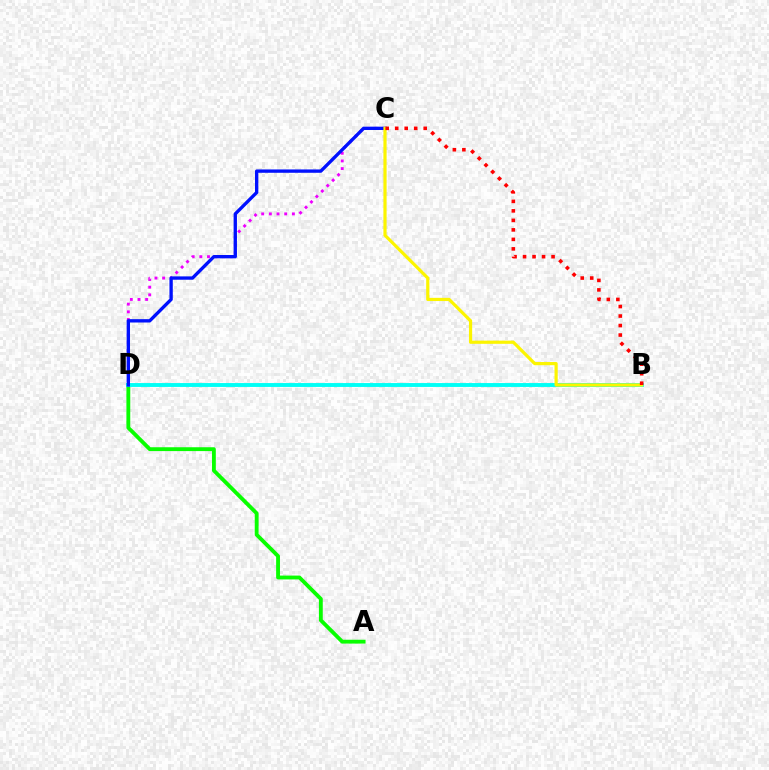{('C', 'D'): [{'color': '#ee00ff', 'line_style': 'dotted', 'thickness': 2.09}, {'color': '#0010ff', 'line_style': 'solid', 'thickness': 2.41}], ('A', 'D'): [{'color': '#08ff00', 'line_style': 'solid', 'thickness': 2.77}], ('B', 'D'): [{'color': '#00fff6', 'line_style': 'solid', 'thickness': 2.8}], ('B', 'C'): [{'color': '#fcf500', 'line_style': 'solid', 'thickness': 2.3}, {'color': '#ff0000', 'line_style': 'dotted', 'thickness': 2.58}]}